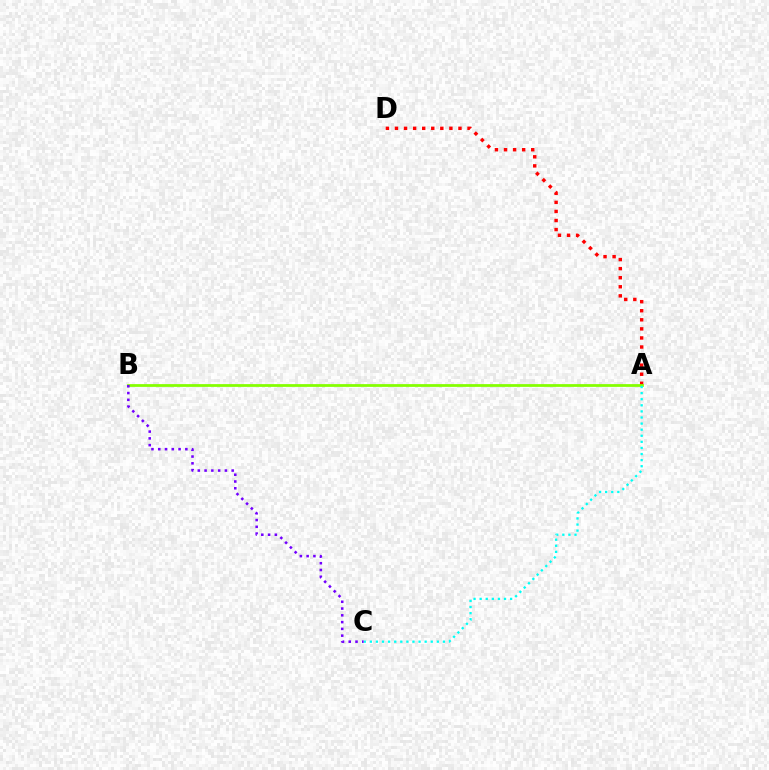{('A', 'D'): [{'color': '#ff0000', 'line_style': 'dotted', 'thickness': 2.46}], ('A', 'B'): [{'color': '#84ff00', 'line_style': 'solid', 'thickness': 1.98}], ('A', 'C'): [{'color': '#00fff6', 'line_style': 'dotted', 'thickness': 1.65}], ('B', 'C'): [{'color': '#7200ff', 'line_style': 'dotted', 'thickness': 1.84}]}